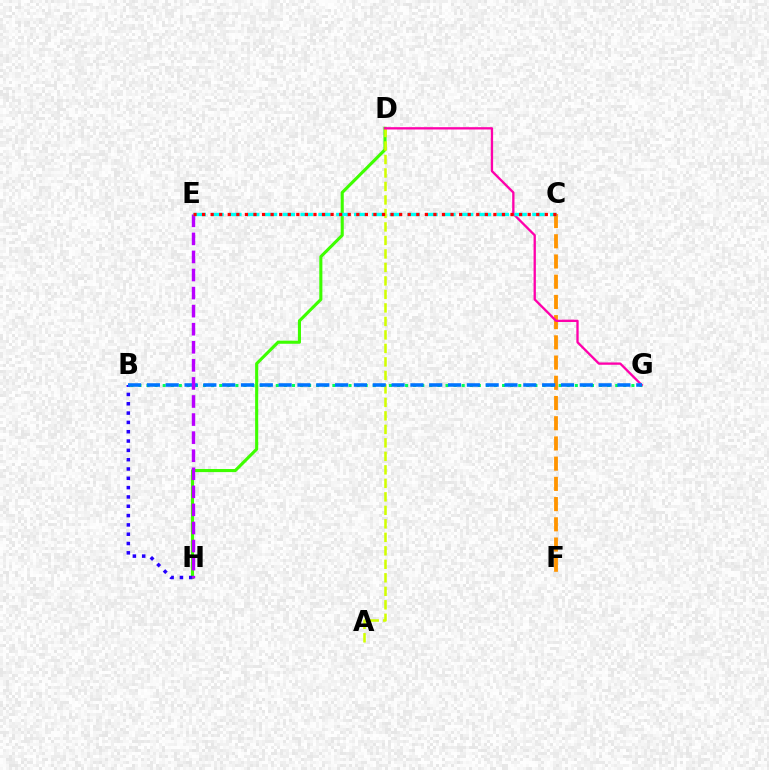{('D', 'H'): [{'color': '#3dff00', 'line_style': 'solid', 'thickness': 2.22}], ('A', 'D'): [{'color': '#d1ff00', 'line_style': 'dashed', 'thickness': 1.83}], ('C', 'F'): [{'color': '#ff9400', 'line_style': 'dashed', 'thickness': 2.75}], ('B', 'H'): [{'color': '#2500ff', 'line_style': 'dotted', 'thickness': 2.53}], ('B', 'G'): [{'color': '#00ff5c', 'line_style': 'dotted', 'thickness': 2.2}, {'color': '#0074ff', 'line_style': 'dashed', 'thickness': 2.56}], ('D', 'G'): [{'color': '#ff00ac', 'line_style': 'solid', 'thickness': 1.67}], ('E', 'H'): [{'color': '#b900ff', 'line_style': 'dashed', 'thickness': 2.45}], ('C', 'E'): [{'color': '#00fff6', 'line_style': 'dashed', 'thickness': 2.42}, {'color': '#ff0000', 'line_style': 'dotted', 'thickness': 2.33}]}